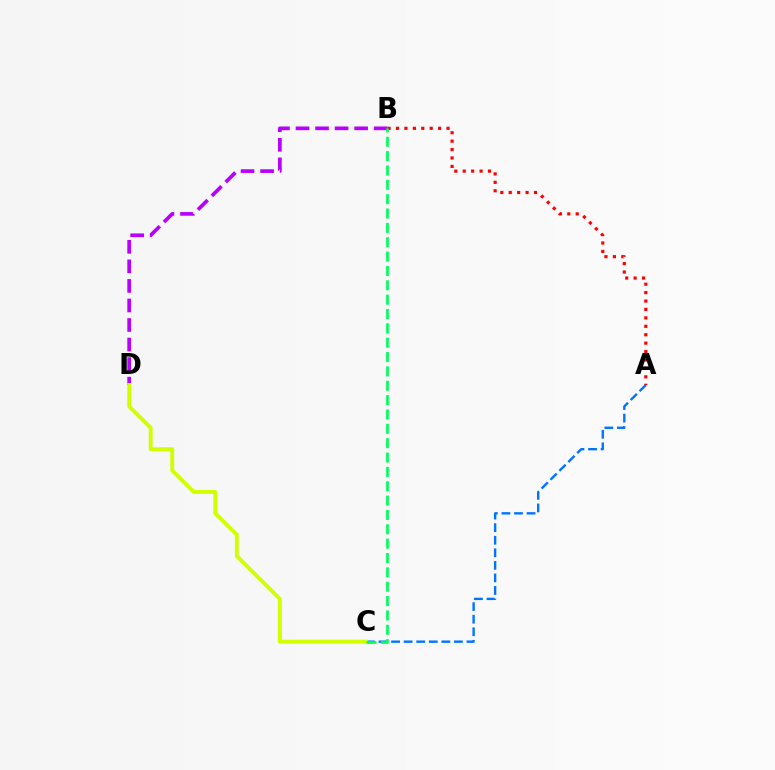{('A', 'B'): [{'color': '#ff0000', 'line_style': 'dotted', 'thickness': 2.29}], ('B', 'D'): [{'color': '#b900ff', 'line_style': 'dashed', 'thickness': 2.66}], ('A', 'C'): [{'color': '#0074ff', 'line_style': 'dashed', 'thickness': 1.71}], ('C', 'D'): [{'color': '#d1ff00', 'line_style': 'solid', 'thickness': 2.8}], ('B', 'C'): [{'color': '#00ff5c', 'line_style': 'dashed', 'thickness': 1.95}]}